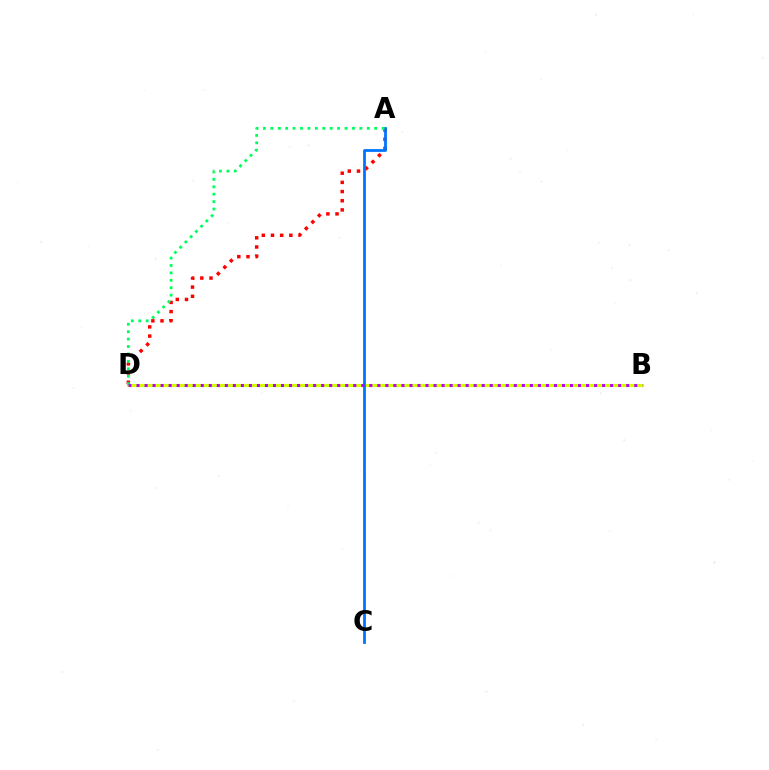{('B', 'D'): [{'color': '#d1ff00', 'line_style': 'solid', 'thickness': 2.27}, {'color': '#b900ff', 'line_style': 'dotted', 'thickness': 2.18}], ('A', 'D'): [{'color': '#ff0000', 'line_style': 'dotted', 'thickness': 2.49}, {'color': '#00ff5c', 'line_style': 'dotted', 'thickness': 2.02}], ('A', 'C'): [{'color': '#0074ff', 'line_style': 'solid', 'thickness': 2.0}]}